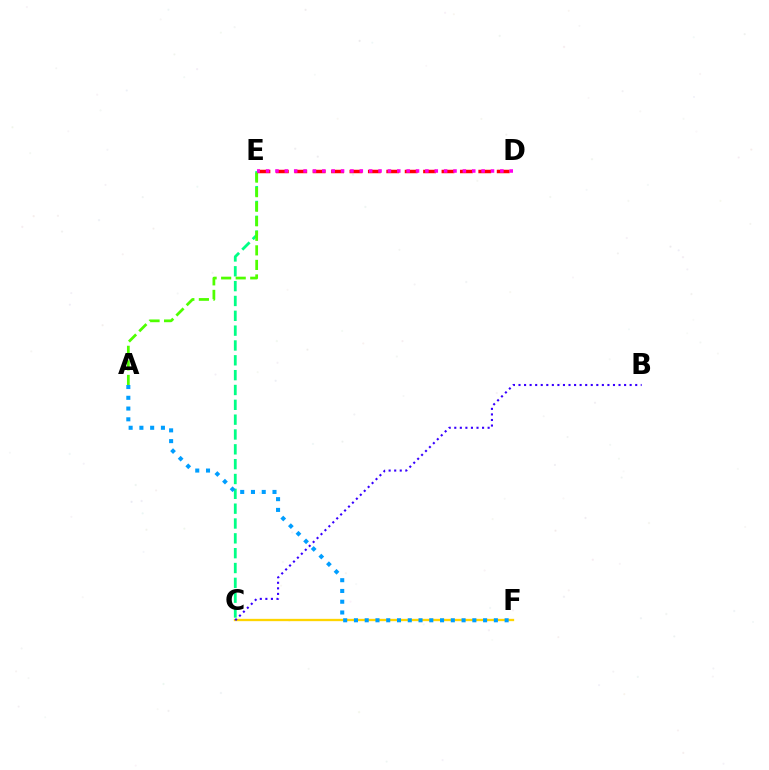{('C', 'F'): [{'color': '#ffd500', 'line_style': 'solid', 'thickness': 1.67}], ('C', 'E'): [{'color': '#00ff86', 'line_style': 'dashed', 'thickness': 2.02}], ('A', 'E'): [{'color': '#4fff00', 'line_style': 'dashed', 'thickness': 1.98}], ('B', 'C'): [{'color': '#3700ff', 'line_style': 'dotted', 'thickness': 1.51}], ('A', 'F'): [{'color': '#009eff', 'line_style': 'dotted', 'thickness': 2.92}], ('D', 'E'): [{'color': '#ff0000', 'line_style': 'dashed', 'thickness': 2.5}, {'color': '#ff00ed', 'line_style': 'dotted', 'thickness': 2.55}]}